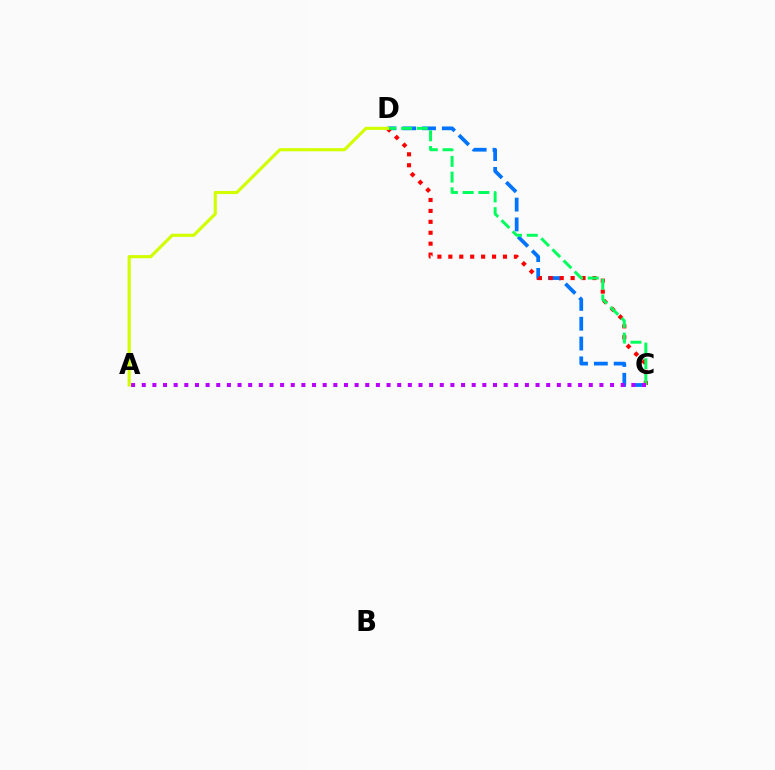{('C', 'D'): [{'color': '#0074ff', 'line_style': 'dashed', 'thickness': 2.69}, {'color': '#ff0000', 'line_style': 'dotted', 'thickness': 2.97}, {'color': '#00ff5c', 'line_style': 'dashed', 'thickness': 2.14}], ('A', 'D'): [{'color': '#d1ff00', 'line_style': 'solid', 'thickness': 2.26}], ('A', 'C'): [{'color': '#b900ff', 'line_style': 'dotted', 'thickness': 2.89}]}